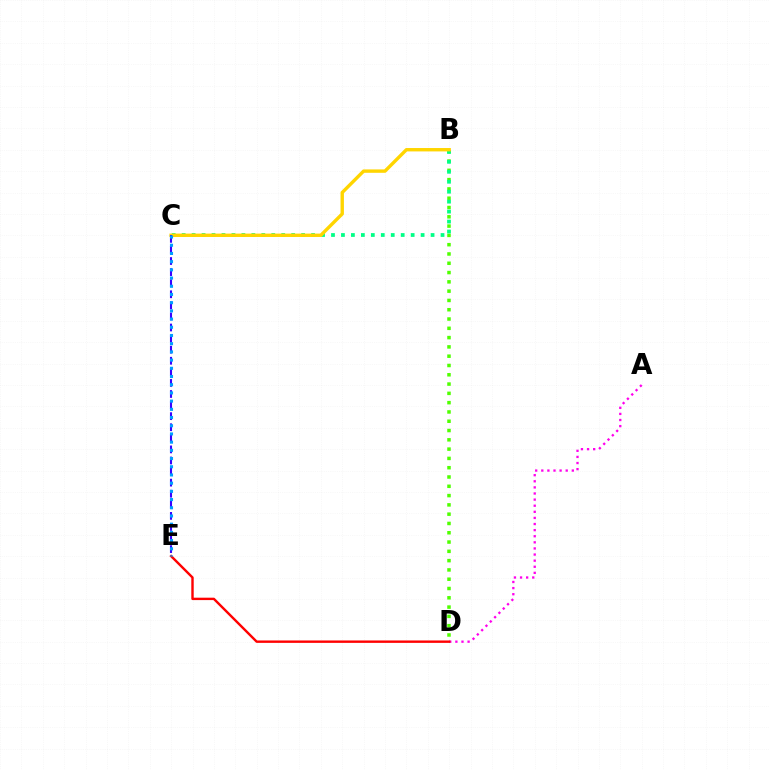{('A', 'D'): [{'color': '#ff00ed', 'line_style': 'dotted', 'thickness': 1.66}], ('B', 'D'): [{'color': '#4fff00', 'line_style': 'dotted', 'thickness': 2.52}], ('B', 'C'): [{'color': '#00ff86', 'line_style': 'dotted', 'thickness': 2.71}, {'color': '#ffd500', 'line_style': 'solid', 'thickness': 2.44}], ('C', 'E'): [{'color': '#3700ff', 'line_style': 'dashed', 'thickness': 1.51}, {'color': '#009eff', 'line_style': 'dotted', 'thickness': 2.23}], ('D', 'E'): [{'color': '#ff0000', 'line_style': 'solid', 'thickness': 1.73}]}